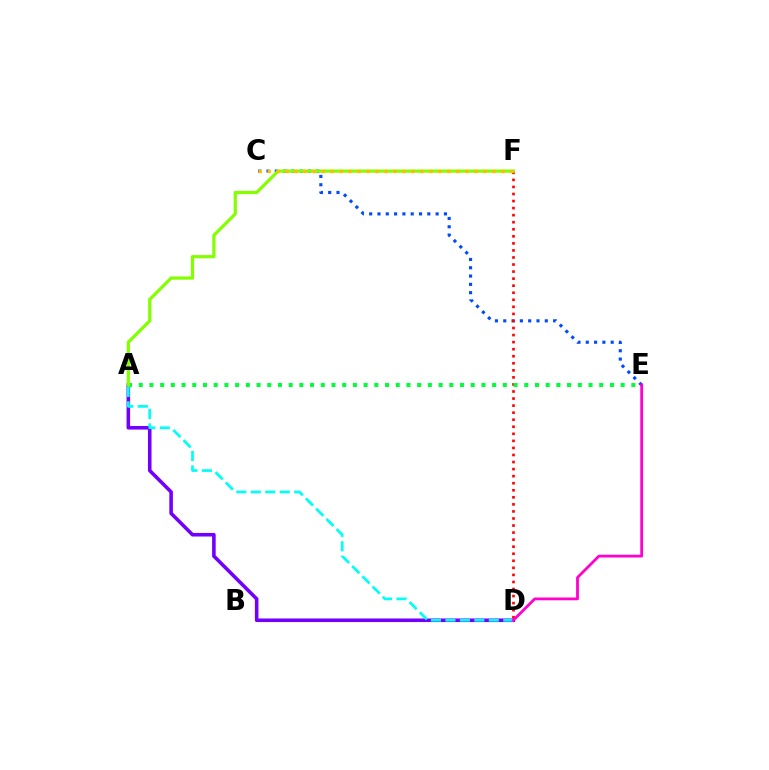{('C', 'E'): [{'color': '#004bff', 'line_style': 'dotted', 'thickness': 2.26}], ('D', 'F'): [{'color': '#ff0000', 'line_style': 'dotted', 'thickness': 1.92}], ('A', 'D'): [{'color': '#7200ff', 'line_style': 'solid', 'thickness': 2.58}, {'color': '#00fff6', 'line_style': 'dashed', 'thickness': 1.96}], ('A', 'E'): [{'color': '#00ff39', 'line_style': 'dotted', 'thickness': 2.91}], ('A', 'F'): [{'color': '#84ff00', 'line_style': 'solid', 'thickness': 2.31}], ('D', 'E'): [{'color': '#ff00cf', 'line_style': 'solid', 'thickness': 2.0}], ('C', 'F'): [{'color': '#ffbd00', 'line_style': 'dotted', 'thickness': 2.44}]}